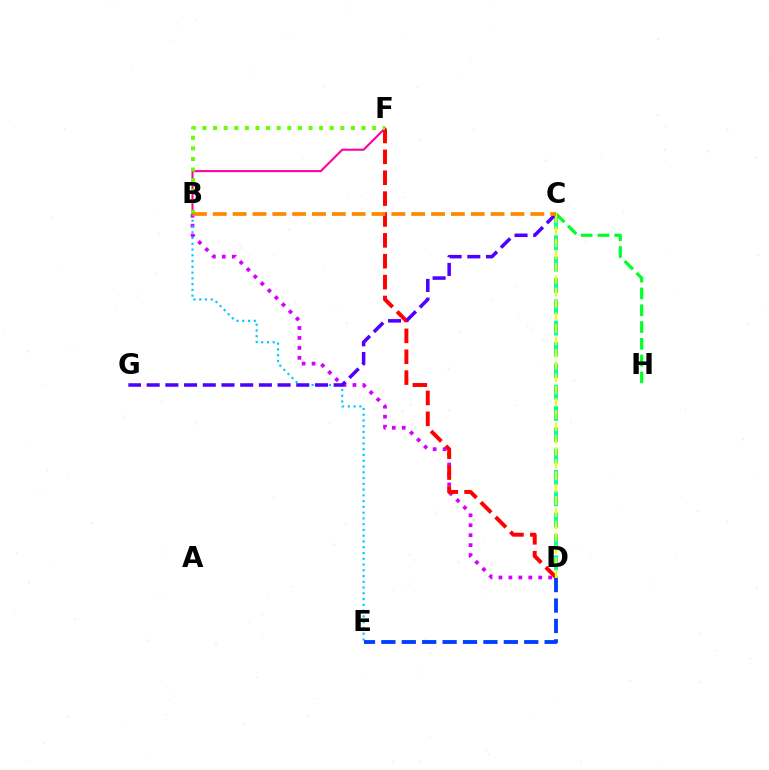{('B', 'D'): [{'color': '#d600ff', 'line_style': 'dotted', 'thickness': 2.7}], ('C', 'D'): [{'color': '#00ffaf', 'line_style': 'dashed', 'thickness': 2.9}, {'color': '#eeff00', 'line_style': 'dashed', 'thickness': 1.67}], ('B', 'E'): [{'color': '#00c7ff', 'line_style': 'dotted', 'thickness': 1.57}], ('B', 'F'): [{'color': '#ff00a0', 'line_style': 'solid', 'thickness': 1.51}, {'color': '#66ff00', 'line_style': 'dotted', 'thickness': 2.88}], ('D', 'F'): [{'color': '#ff0000', 'line_style': 'dashed', 'thickness': 2.84}], ('D', 'E'): [{'color': '#003fff', 'line_style': 'dashed', 'thickness': 2.77}], ('C', 'H'): [{'color': '#00ff27', 'line_style': 'dashed', 'thickness': 2.28}], ('C', 'G'): [{'color': '#4f00ff', 'line_style': 'dashed', 'thickness': 2.54}], ('B', 'C'): [{'color': '#ff8800', 'line_style': 'dashed', 'thickness': 2.7}]}